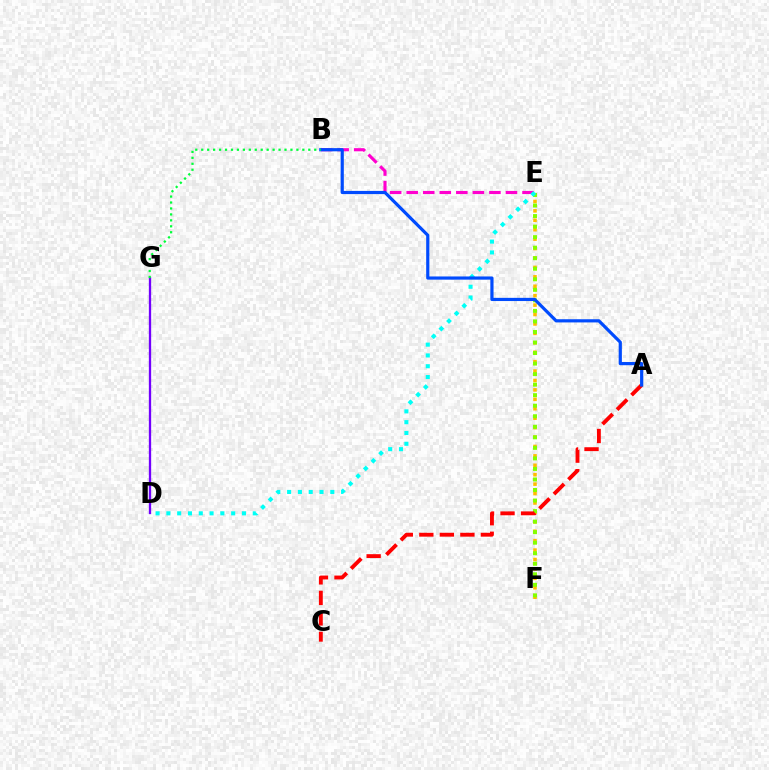{('E', 'F'): [{'color': '#ffbd00', 'line_style': 'dotted', 'thickness': 2.56}, {'color': '#84ff00', 'line_style': 'dotted', 'thickness': 2.86}], ('B', 'E'): [{'color': '#ff00cf', 'line_style': 'dashed', 'thickness': 2.25}], ('D', 'G'): [{'color': '#7200ff', 'line_style': 'solid', 'thickness': 1.66}], ('D', 'E'): [{'color': '#00fff6', 'line_style': 'dotted', 'thickness': 2.93}], ('A', 'C'): [{'color': '#ff0000', 'line_style': 'dashed', 'thickness': 2.79}], ('A', 'B'): [{'color': '#004bff', 'line_style': 'solid', 'thickness': 2.3}], ('B', 'G'): [{'color': '#00ff39', 'line_style': 'dotted', 'thickness': 1.62}]}